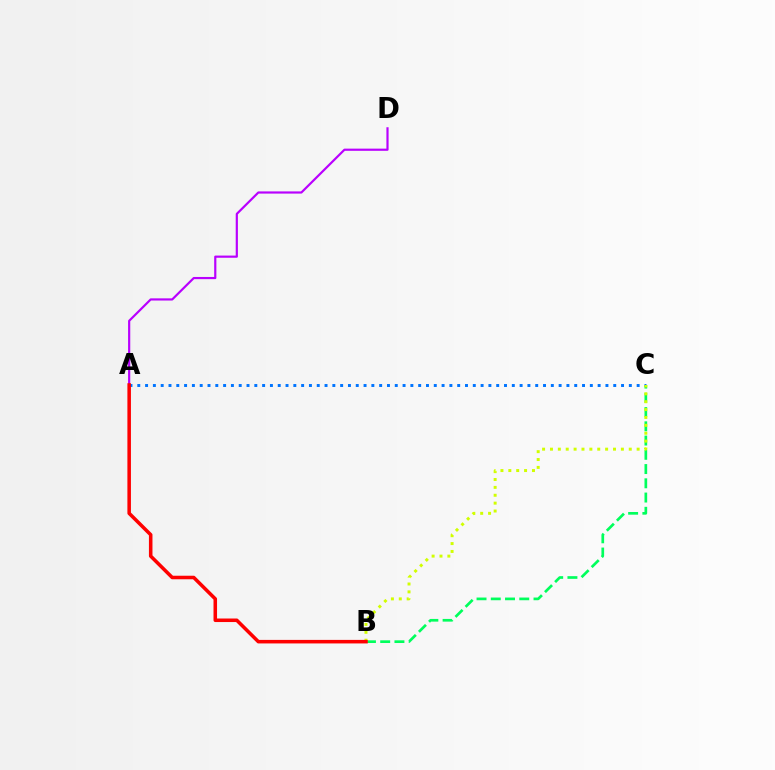{('A', 'C'): [{'color': '#0074ff', 'line_style': 'dotted', 'thickness': 2.12}], ('A', 'D'): [{'color': '#b900ff', 'line_style': 'solid', 'thickness': 1.57}], ('B', 'C'): [{'color': '#00ff5c', 'line_style': 'dashed', 'thickness': 1.94}, {'color': '#d1ff00', 'line_style': 'dotted', 'thickness': 2.14}], ('A', 'B'): [{'color': '#ff0000', 'line_style': 'solid', 'thickness': 2.55}]}